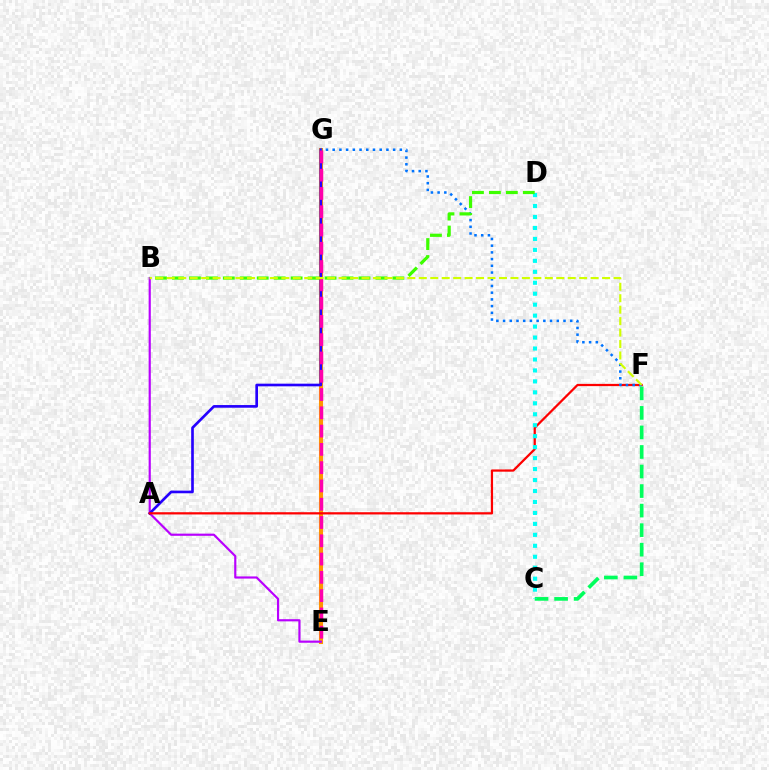{('E', 'G'): [{'color': '#ff9400', 'line_style': 'solid', 'thickness': 2.93}, {'color': '#ff00ac', 'line_style': 'dashed', 'thickness': 2.48}], ('C', 'F'): [{'color': '#00ff5c', 'line_style': 'dashed', 'thickness': 2.65}], ('B', 'E'): [{'color': '#b900ff', 'line_style': 'solid', 'thickness': 1.56}], ('A', 'G'): [{'color': '#2500ff', 'line_style': 'solid', 'thickness': 1.92}], ('A', 'F'): [{'color': '#ff0000', 'line_style': 'solid', 'thickness': 1.61}], ('F', 'G'): [{'color': '#0074ff', 'line_style': 'dotted', 'thickness': 1.82}], ('C', 'D'): [{'color': '#00fff6', 'line_style': 'dotted', 'thickness': 2.98}], ('B', 'D'): [{'color': '#3dff00', 'line_style': 'dashed', 'thickness': 2.3}], ('B', 'F'): [{'color': '#d1ff00', 'line_style': 'dashed', 'thickness': 1.56}]}